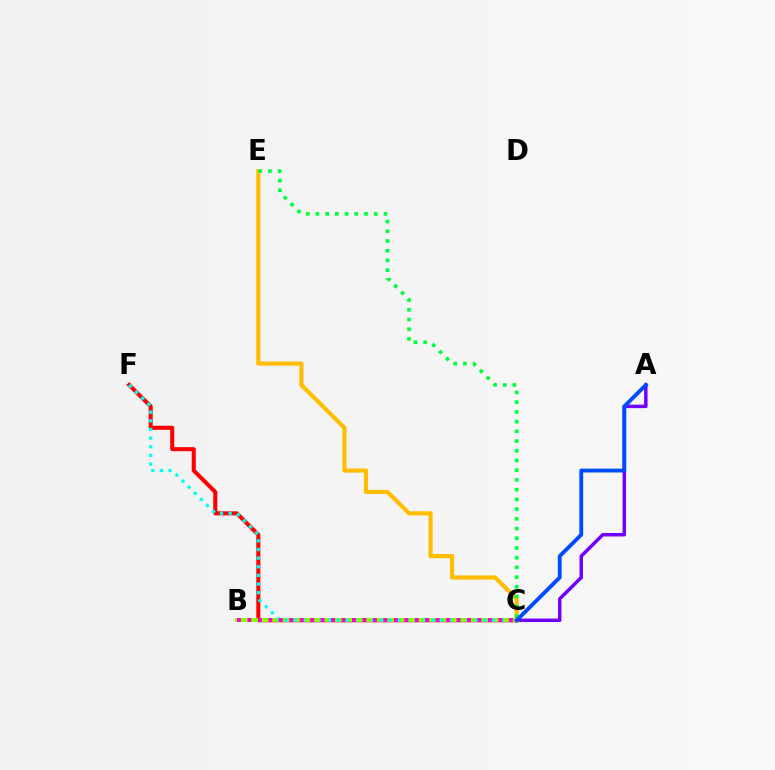{('C', 'F'): [{'color': '#ff0000', 'line_style': 'solid', 'thickness': 2.93}, {'color': '#00fff6', 'line_style': 'dotted', 'thickness': 2.35}], ('B', 'C'): [{'color': '#84ff00', 'line_style': 'solid', 'thickness': 2.8}, {'color': '#ff00cf', 'line_style': 'dotted', 'thickness': 2.84}], ('A', 'C'): [{'color': '#7200ff', 'line_style': 'solid', 'thickness': 2.5}, {'color': '#004bff', 'line_style': 'solid', 'thickness': 2.77}], ('C', 'E'): [{'color': '#ffbd00', 'line_style': 'solid', 'thickness': 2.99}, {'color': '#00ff39', 'line_style': 'dotted', 'thickness': 2.64}]}